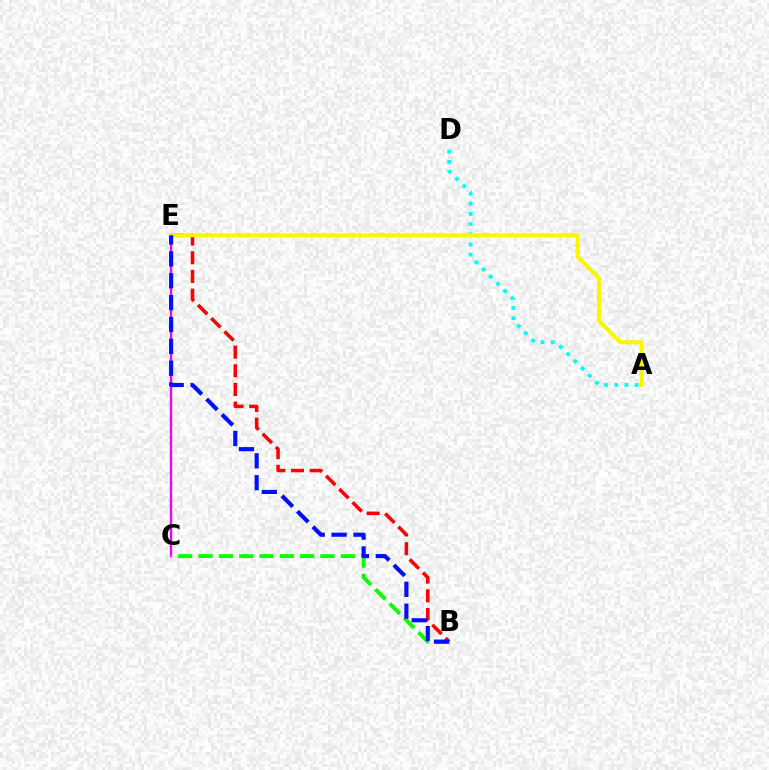{('A', 'D'): [{'color': '#00fff6', 'line_style': 'dotted', 'thickness': 2.76}], ('C', 'E'): [{'color': '#ee00ff', 'line_style': 'solid', 'thickness': 1.67}], ('B', 'C'): [{'color': '#08ff00', 'line_style': 'dashed', 'thickness': 2.76}], ('B', 'E'): [{'color': '#ff0000', 'line_style': 'dashed', 'thickness': 2.54}, {'color': '#0010ff', 'line_style': 'dashed', 'thickness': 2.97}], ('A', 'E'): [{'color': '#fcf500', 'line_style': 'solid', 'thickness': 2.88}]}